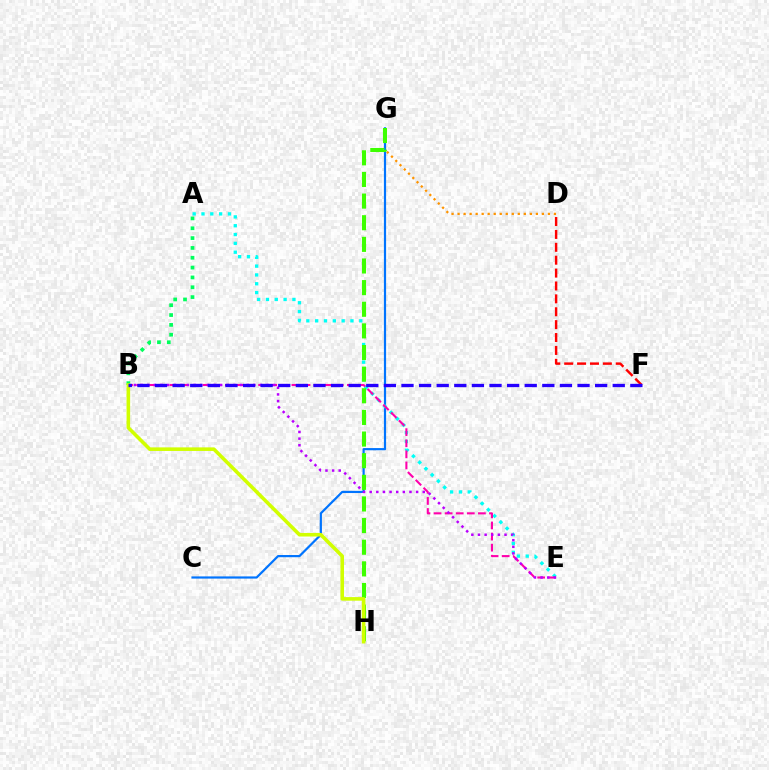{('D', 'G'): [{'color': '#ff9400', 'line_style': 'dotted', 'thickness': 1.64}], ('C', 'G'): [{'color': '#0074ff', 'line_style': 'solid', 'thickness': 1.58}], ('A', 'E'): [{'color': '#00fff6', 'line_style': 'dotted', 'thickness': 2.4}], ('A', 'B'): [{'color': '#00ff5c', 'line_style': 'dotted', 'thickness': 2.67}], ('B', 'E'): [{'color': '#ff00ac', 'line_style': 'dashed', 'thickness': 1.51}, {'color': '#b900ff', 'line_style': 'dotted', 'thickness': 1.8}], ('G', 'H'): [{'color': '#3dff00', 'line_style': 'dashed', 'thickness': 2.94}], ('B', 'H'): [{'color': '#d1ff00', 'line_style': 'solid', 'thickness': 2.58}], ('D', 'F'): [{'color': '#ff0000', 'line_style': 'dashed', 'thickness': 1.75}], ('B', 'F'): [{'color': '#2500ff', 'line_style': 'dashed', 'thickness': 2.39}]}